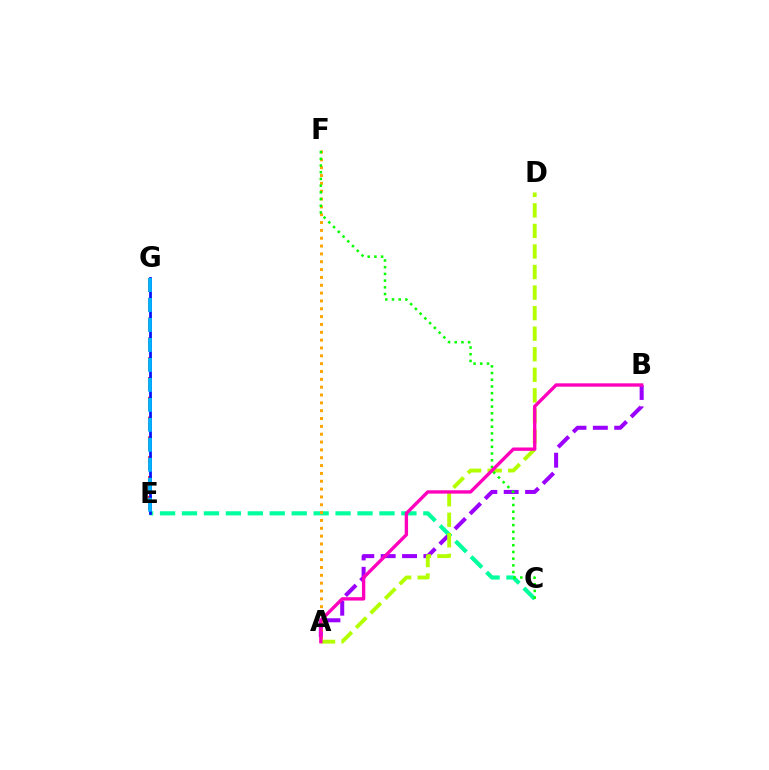{('E', 'G'): [{'color': '#ff0000', 'line_style': 'dashed', 'thickness': 2.69}, {'color': '#0010ff', 'line_style': 'solid', 'thickness': 1.98}, {'color': '#00b5ff', 'line_style': 'dashed', 'thickness': 2.71}], ('A', 'B'): [{'color': '#9b00ff', 'line_style': 'dashed', 'thickness': 2.9}, {'color': '#ff00bd', 'line_style': 'solid', 'thickness': 2.42}], ('C', 'E'): [{'color': '#00ff9d', 'line_style': 'dashed', 'thickness': 2.98}], ('A', 'F'): [{'color': '#ffa500', 'line_style': 'dotted', 'thickness': 2.13}], ('A', 'D'): [{'color': '#b3ff00', 'line_style': 'dashed', 'thickness': 2.79}], ('C', 'F'): [{'color': '#08ff00', 'line_style': 'dotted', 'thickness': 1.82}]}